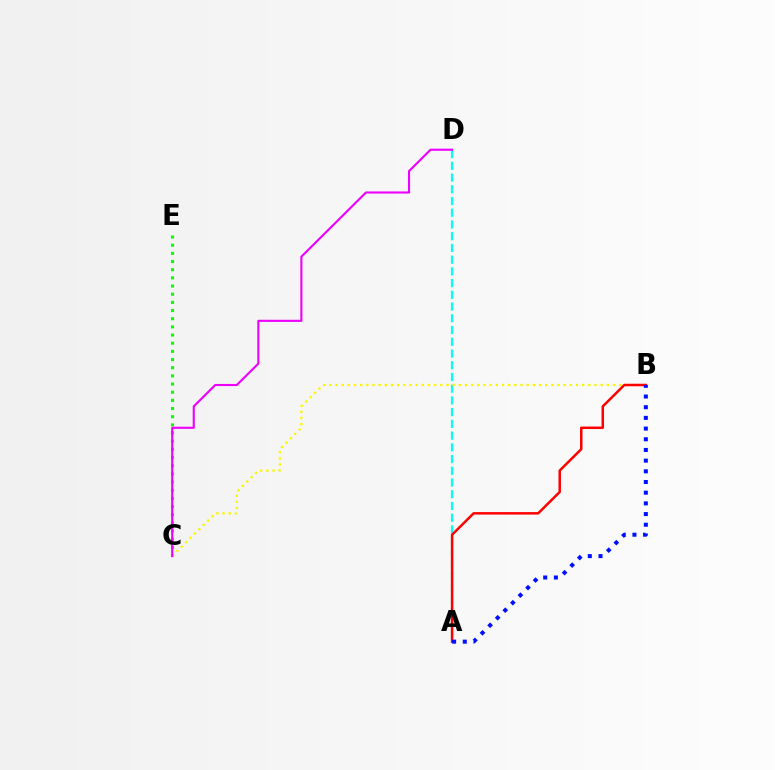{('C', 'E'): [{'color': '#08ff00', 'line_style': 'dotted', 'thickness': 2.22}], ('A', 'D'): [{'color': '#00fff6', 'line_style': 'dashed', 'thickness': 1.59}], ('B', 'C'): [{'color': '#fcf500', 'line_style': 'dotted', 'thickness': 1.68}], ('A', 'B'): [{'color': '#ff0000', 'line_style': 'solid', 'thickness': 1.8}, {'color': '#0010ff', 'line_style': 'dotted', 'thickness': 2.9}], ('C', 'D'): [{'color': '#ee00ff', 'line_style': 'solid', 'thickness': 1.52}]}